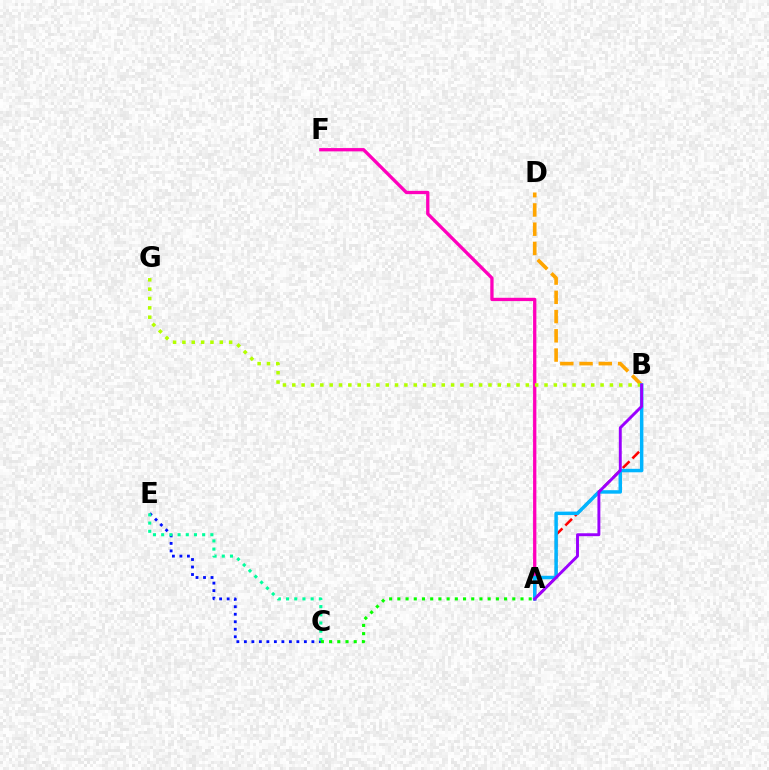{('B', 'D'): [{'color': '#ffa500', 'line_style': 'dashed', 'thickness': 2.61}], ('A', 'B'): [{'color': '#ff0000', 'line_style': 'dashed', 'thickness': 1.84}, {'color': '#00b5ff', 'line_style': 'solid', 'thickness': 2.5}, {'color': '#9b00ff', 'line_style': 'solid', 'thickness': 2.1}], ('A', 'F'): [{'color': '#ff00bd', 'line_style': 'solid', 'thickness': 2.38}], ('C', 'E'): [{'color': '#0010ff', 'line_style': 'dotted', 'thickness': 2.04}, {'color': '#00ff9d', 'line_style': 'dotted', 'thickness': 2.23}], ('B', 'G'): [{'color': '#b3ff00', 'line_style': 'dotted', 'thickness': 2.54}], ('A', 'C'): [{'color': '#08ff00', 'line_style': 'dotted', 'thickness': 2.23}]}